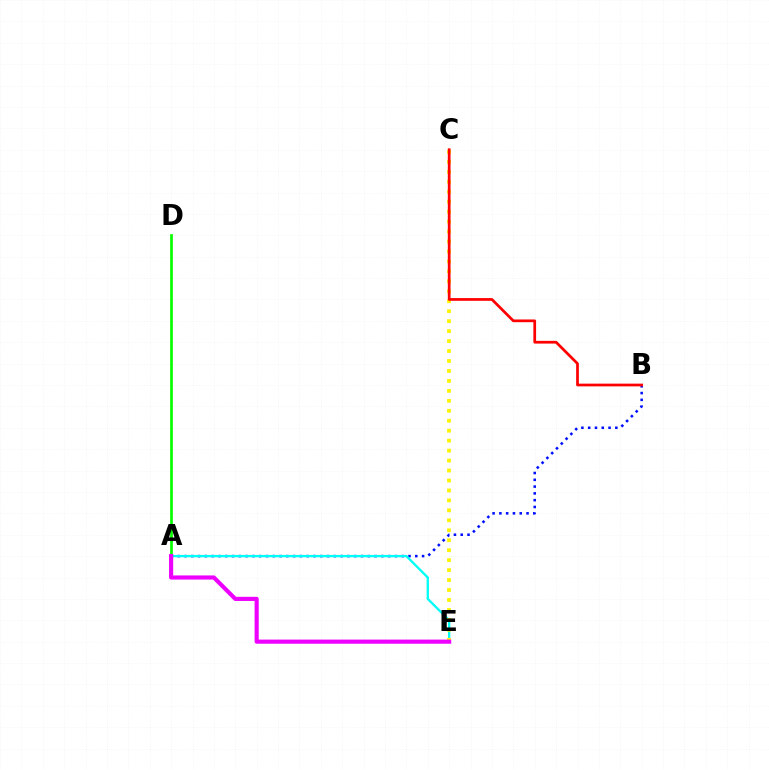{('A', 'B'): [{'color': '#0010ff', 'line_style': 'dotted', 'thickness': 1.84}], ('A', 'E'): [{'color': '#00fff6', 'line_style': 'solid', 'thickness': 1.66}, {'color': '#ee00ff', 'line_style': 'solid', 'thickness': 2.98}], ('A', 'D'): [{'color': '#08ff00', 'line_style': 'solid', 'thickness': 1.97}], ('C', 'E'): [{'color': '#fcf500', 'line_style': 'dotted', 'thickness': 2.71}], ('B', 'C'): [{'color': '#ff0000', 'line_style': 'solid', 'thickness': 1.96}]}